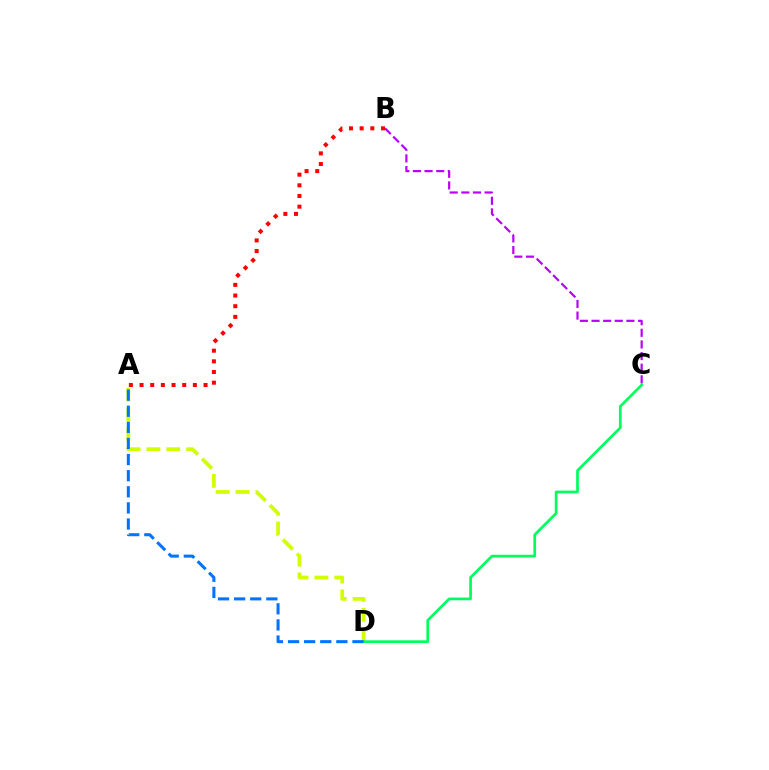{('A', 'D'): [{'color': '#d1ff00', 'line_style': 'dashed', 'thickness': 2.7}, {'color': '#0074ff', 'line_style': 'dashed', 'thickness': 2.19}], ('C', 'D'): [{'color': '#00ff5c', 'line_style': 'solid', 'thickness': 1.95}], ('B', 'C'): [{'color': '#b900ff', 'line_style': 'dashed', 'thickness': 1.58}], ('A', 'B'): [{'color': '#ff0000', 'line_style': 'dotted', 'thickness': 2.9}]}